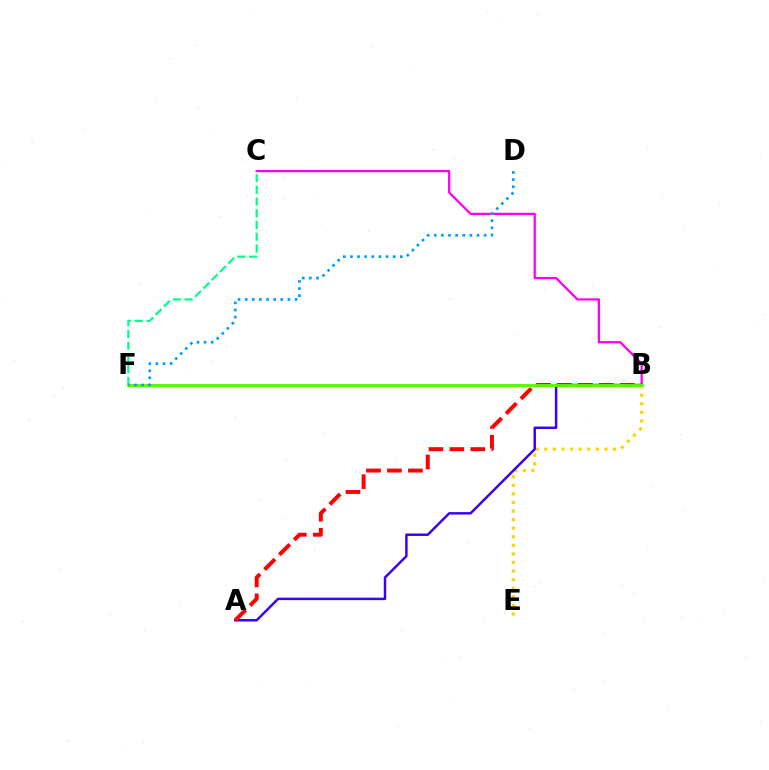{('B', 'E'): [{'color': '#ffd500', 'line_style': 'dotted', 'thickness': 2.33}], ('C', 'F'): [{'color': '#00ff86', 'line_style': 'dashed', 'thickness': 1.6}], ('B', 'C'): [{'color': '#ff00ed', 'line_style': 'solid', 'thickness': 1.63}], ('A', 'B'): [{'color': '#3700ff', 'line_style': 'solid', 'thickness': 1.77}, {'color': '#ff0000', 'line_style': 'dashed', 'thickness': 2.85}], ('B', 'F'): [{'color': '#4fff00', 'line_style': 'solid', 'thickness': 2.04}], ('D', 'F'): [{'color': '#009eff', 'line_style': 'dotted', 'thickness': 1.94}]}